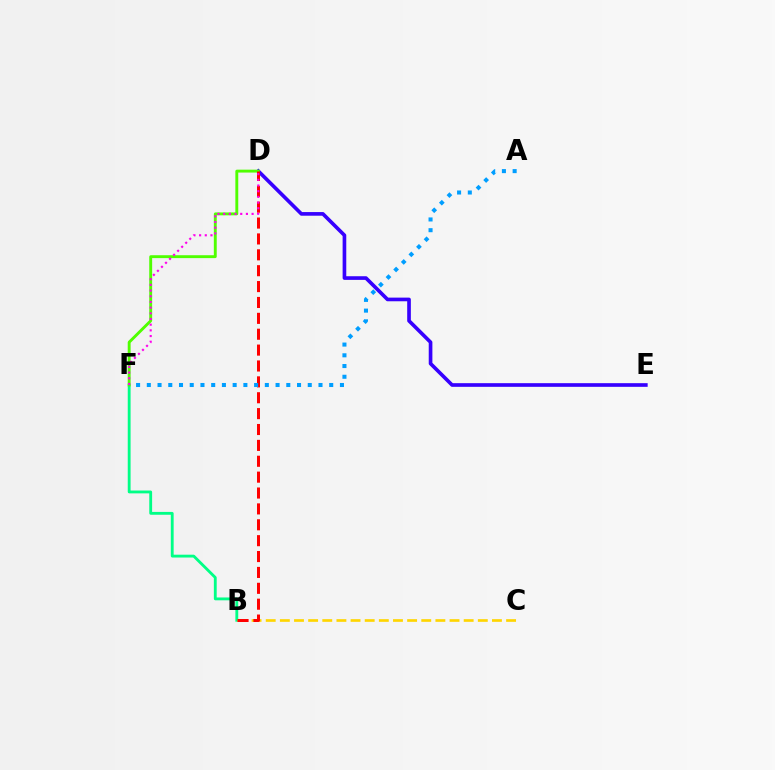{('B', 'F'): [{'color': '#00ff86', 'line_style': 'solid', 'thickness': 2.04}], ('D', 'E'): [{'color': '#3700ff', 'line_style': 'solid', 'thickness': 2.63}], ('B', 'C'): [{'color': '#ffd500', 'line_style': 'dashed', 'thickness': 1.92}], ('D', 'F'): [{'color': '#4fff00', 'line_style': 'solid', 'thickness': 2.09}, {'color': '#ff00ed', 'line_style': 'dotted', 'thickness': 1.54}], ('B', 'D'): [{'color': '#ff0000', 'line_style': 'dashed', 'thickness': 2.16}], ('A', 'F'): [{'color': '#009eff', 'line_style': 'dotted', 'thickness': 2.92}]}